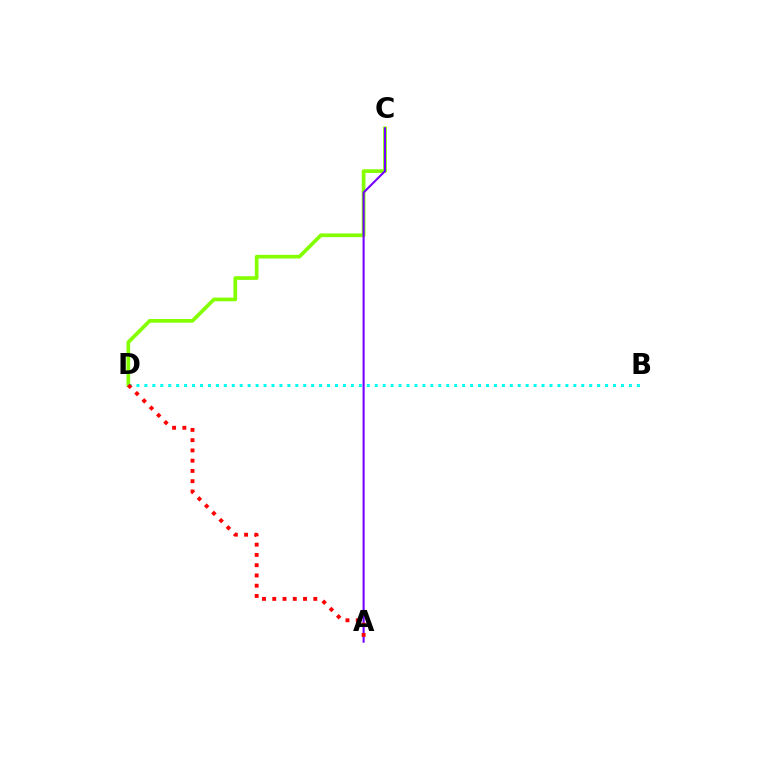{('C', 'D'): [{'color': '#84ff00', 'line_style': 'solid', 'thickness': 2.65}], ('A', 'C'): [{'color': '#7200ff', 'line_style': 'solid', 'thickness': 1.5}], ('B', 'D'): [{'color': '#00fff6', 'line_style': 'dotted', 'thickness': 2.16}], ('A', 'D'): [{'color': '#ff0000', 'line_style': 'dotted', 'thickness': 2.79}]}